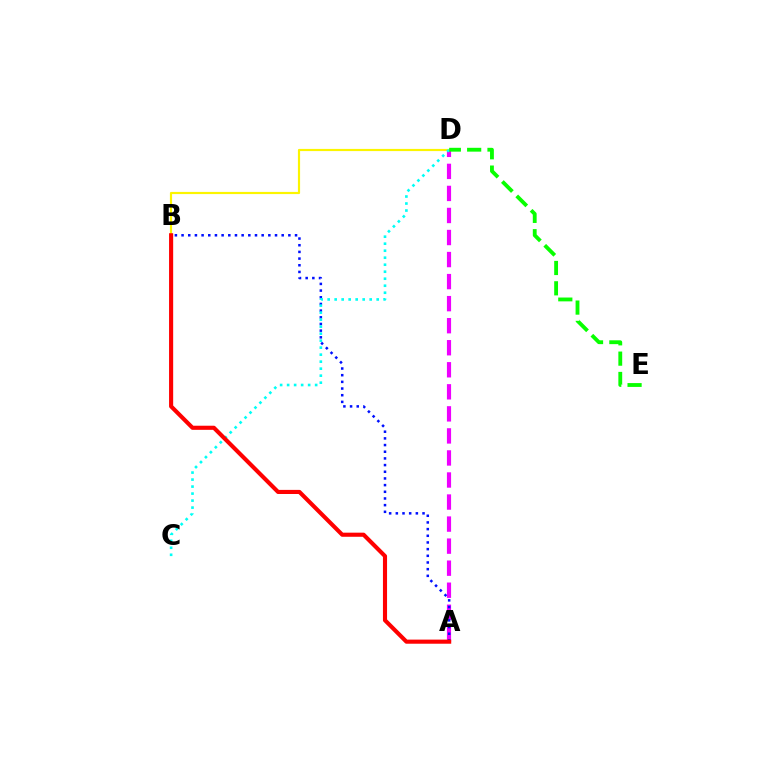{('A', 'D'): [{'color': '#ee00ff', 'line_style': 'dashed', 'thickness': 2.99}], ('A', 'B'): [{'color': '#0010ff', 'line_style': 'dotted', 'thickness': 1.81}, {'color': '#ff0000', 'line_style': 'solid', 'thickness': 2.96}], ('B', 'D'): [{'color': '#fcf500', 'line_style': 'solid', 'thickness': 1.57}], ('C', 'D'): [{'color': '#00fff6', 'line_style': 'dotted', 'thickness': 1.9}], ('D', 'E'): [{'color': '#08ff00', 'line_style': 'dashed', 'thickness': 2.76}]}